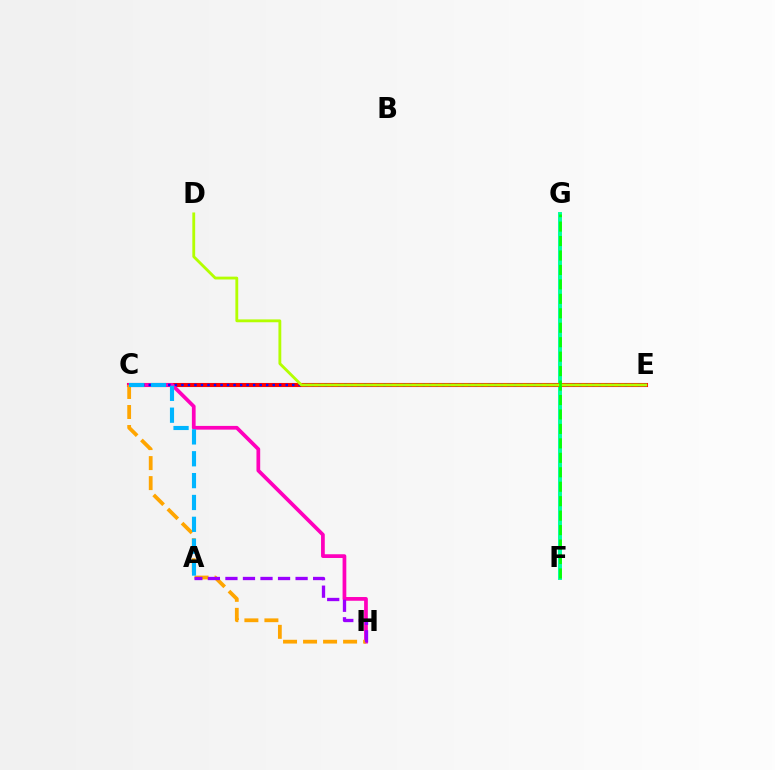{('F', 'G'): [{'color': '#00ff9d', 'line_style': 'solid', 'thickness': 2.83}, {'color': '#08ff00', 'line_style': 'dashed', 'thickness': 1.96}], ('C', 'E'): [{'color': '#ff0000', 'line_style': 'solid', 'thickness': 2.94}, {'color': '#0010ff', 'line_style': 'dotted', 'thickness': 1.77}], ('C', 'H'): [{'color': '#ff00bd', 'line_style': 'solid', 'thickness': 2.68}, {'color': '#ffa500', 'line_style': 'dashed', 'thickness': 2.72}], ('A', 'H'): [{'color': '#9b00ff', 'line_style': 'dashed', 'thickness': 2.38}], ('A', 'C'): [{'color': '#00b5ff', 'line_style': 'dashed', 'thickness': 2.97}], ('D', 'E'): [{'color': '#b3ff00', 'line_style': 'solid', 'thickness': 2.04}]}